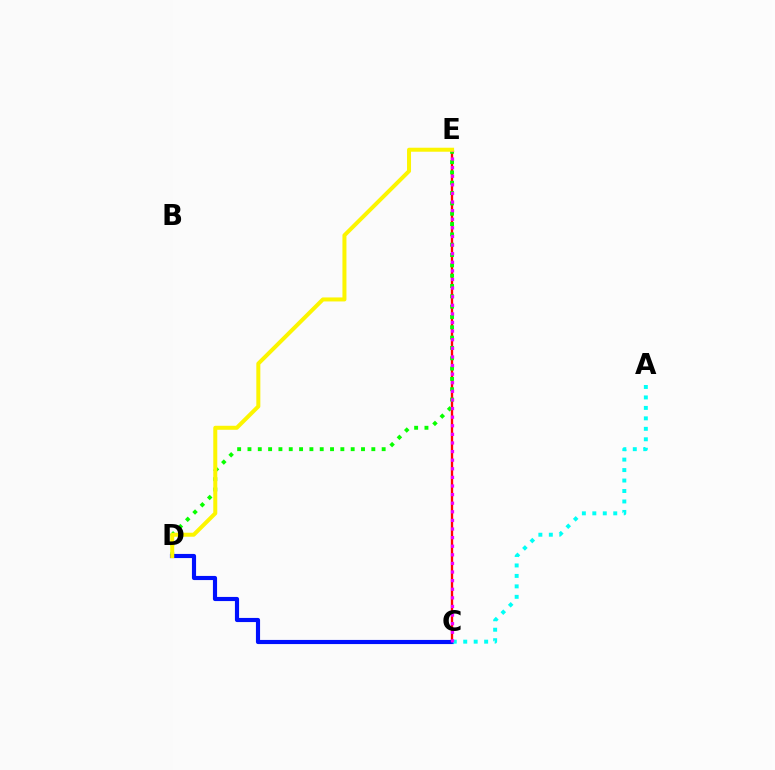{('C', 'E'): [{'color': '#ff0000', 'line_style': 'solid', 'thickness': 1.68}, {'color': '#ee00ff', 'line_style': 'dotted', 'thickness': 2.34}], ('D', 'E'): [{'color': '#08ff00', 'line_style': 'dotted', 'thickness': 2.8}, {'color': '#fcf500', 'line_style': 'solid', 'thickness': 2.88}], ('C', 'D'): [{'color': '#0010ff', 'line_style': 'solid', 'thickness': 2.98}], ('A', 'C'): [{'color': '#00fff6', 'line_style': 'dotted', 'thickness': 2.84}]}